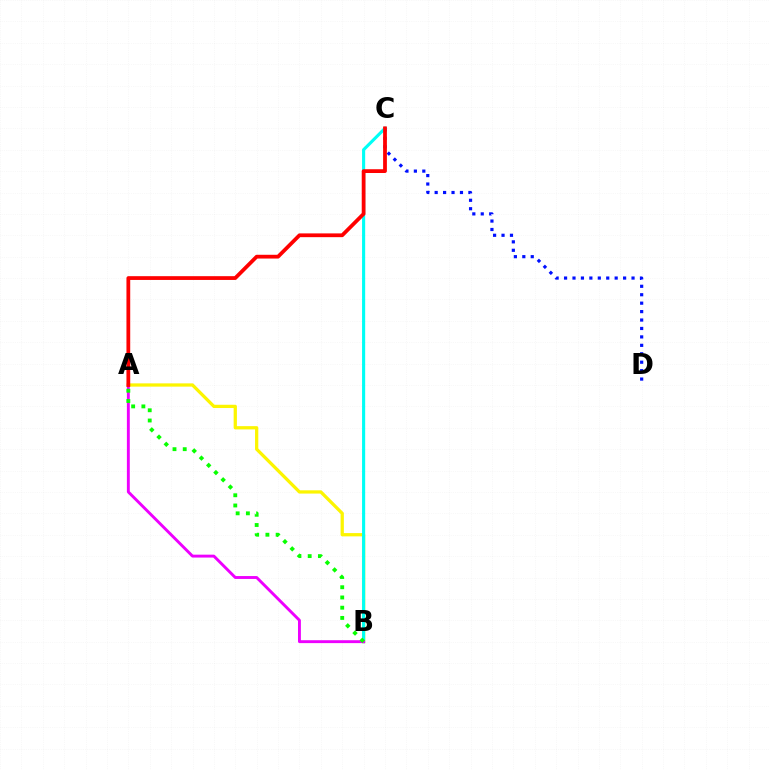{('C', 'D'): [{'color': '#0010ff', 'line_style': 'dotted', 'thickness': 2.29}], ('A', 'B'): [{'color': '#fcf500', 'line_style': 'solid', 'thickness': 2.35}, {'color': '#ee00ff', 'line_style': 'solid', 'thickness': 2.09}, {'color': '#08ff00', 'line_style': 'dotted', 'thickness': 2.78}], ('B', 'C'): [{'color': '#00fff6', 'line_style': 'solid', 'thickness': 2.24}], ('A', 'C'): [{'color': '#ff0000', 'line_style': 'solid', 'thickness': 2.71}]}